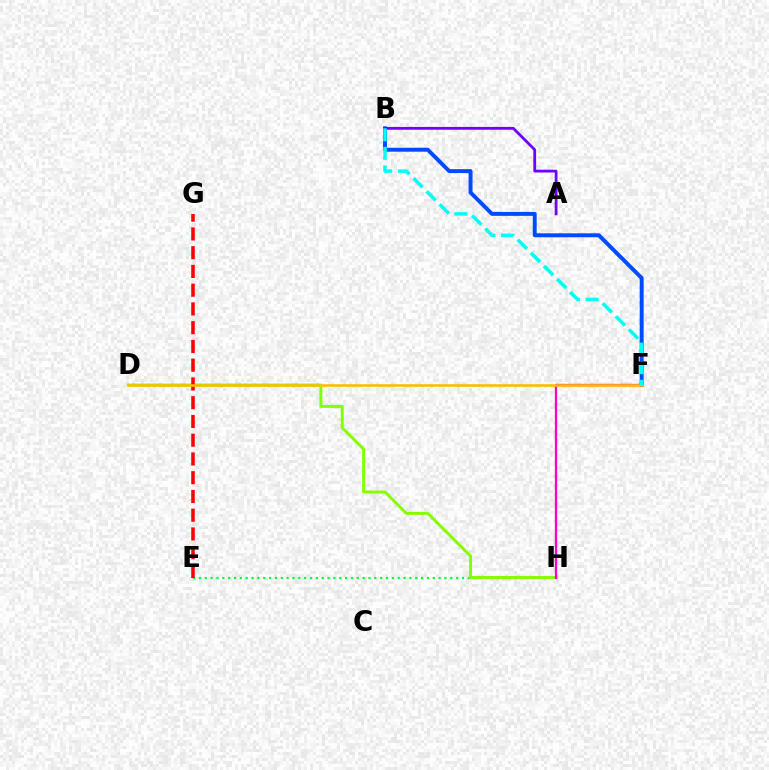{('B', 'F'): [{'color': '#004bff', 'line_style': 'solid', 'thickness': 2.84}, {'color': '#00fff6', 'line_style': 'dashed', 'thickness': 2.52}], ('E', 'H'): [{'color': '#00ff39', 'line_style': 'dotted', 'thickness': 1.59}], ('D', 'H'): [{'color': '#84ff00', 'line_style': 'solid', 'thickness': 2.13}], ('E', 'G'): [{'color': '#ff0000', 'line_style': 'dashed', 'thickness': 2.55}], ('A', 'B'): [{'color': '#7200ff', 'line_style': 'solid', 'thickness': 2.02}], ('F', 'H'): [{'color': '#ff00cf', 'line_style': 'solid', 'thickness': 1.65}], ('D', 'F'): [{'color': '#ffbd00', 'line_style': 'solid', 'thickness': 1.88}]}